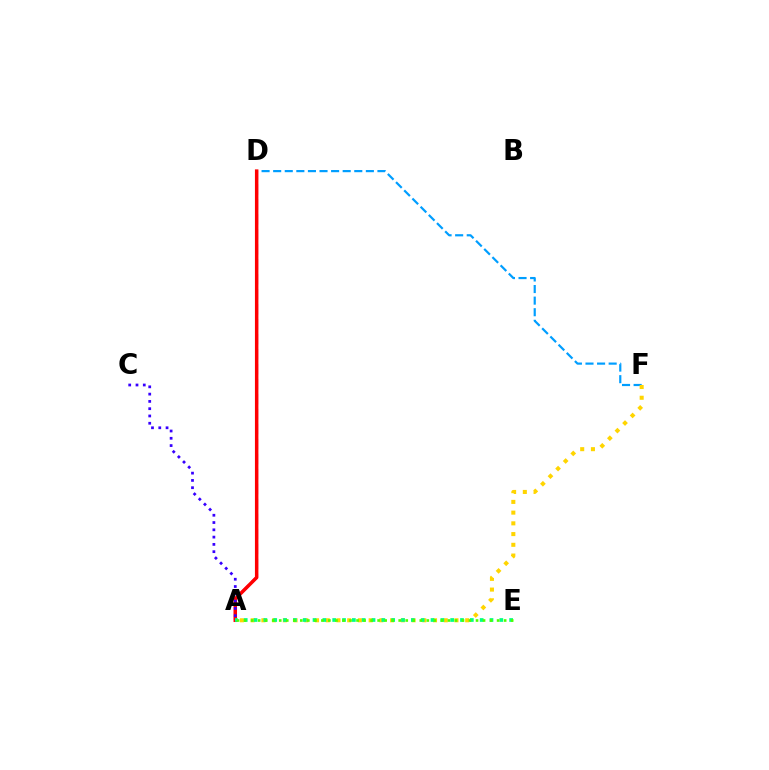{('D', 'F'): [{'color': '#009eff', 'line_style': 'dashed', 'thickness': 1.57}], ('A', 'D'): [{'color': '#ff00ed', 'line_style': 'dashed', 'thickness': 2.04}, {'color': '#ff0000', 'line_style': 'solid', 'thickness': 2.5}], ('A', 'F'): [{'color': '#ffd500', 'line_style': 'dotted', 'thickness': 2.91}], ('A', 'E'): [{'color': '#00ff86', 'line_style': 'dotted', 'thickness': 2.67}, {'color': '#4fff00', 'line_style': 'dotted', 'thickness': 1.91}], ('A', 'C'): [{'color': '#3700ff', 'line_style': 'dotted', 'thickness': 1.98}]}